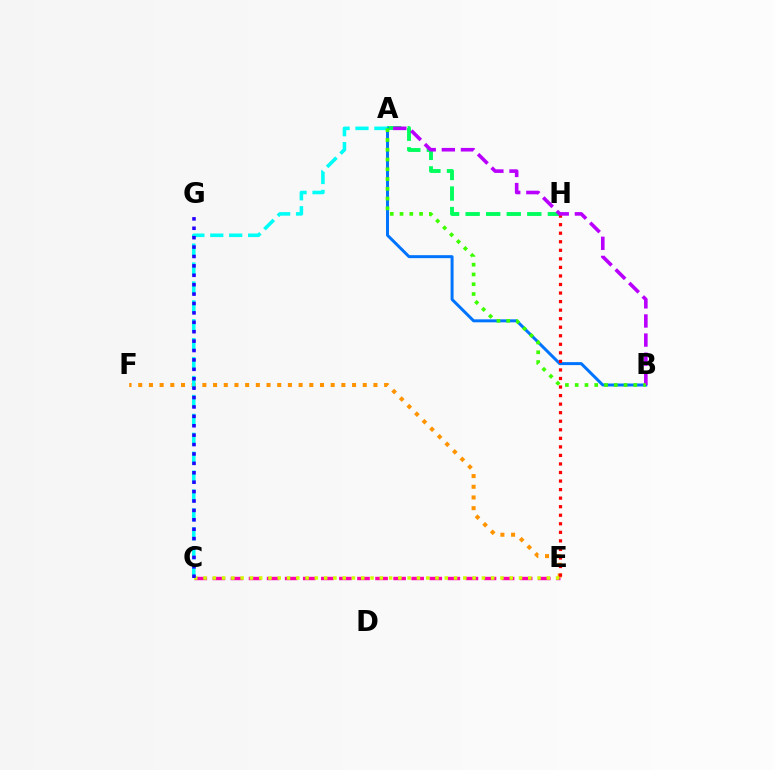{('C', 'E'): [{'color': '#ff00ac', 'line_style': 'dashed', 'thickness': 2.46}, {'color': '#d1ff00', 'line_style': 'dotted', 'thickness': 2.52}], ('E', 'F'): [{'color': '#ff9400', 'line_style': 'dotted', 'thickness': 2.9}], ('A', 'H'): [{'color': '#00ff5c', 'line_style': 'dashed', 'thickness': 2.79}], ('A', 'B'): [{'color': '#0074ff', 'line_style': 'solid', 'thickness': 2.15}, {'color': '#b900ff', 'line_style': 'dashed', 'thickness': 2.6}, {'color': '#3dff00', 'line_style': 'dotted', 'thickness': 2.66}], ('A', 'C'): [{'color': '#00fff6', 'line_style': 'dashed', 'thickness': 2.57}], ('E', 'H'): [{'color': '#ff0000', 'line_style': 'dotted', 'thickness': 2.32}], ('C', 'G'): [{'color': '#2500ff', 'line_style': 'dotted', 'thickness': 2.56}]}